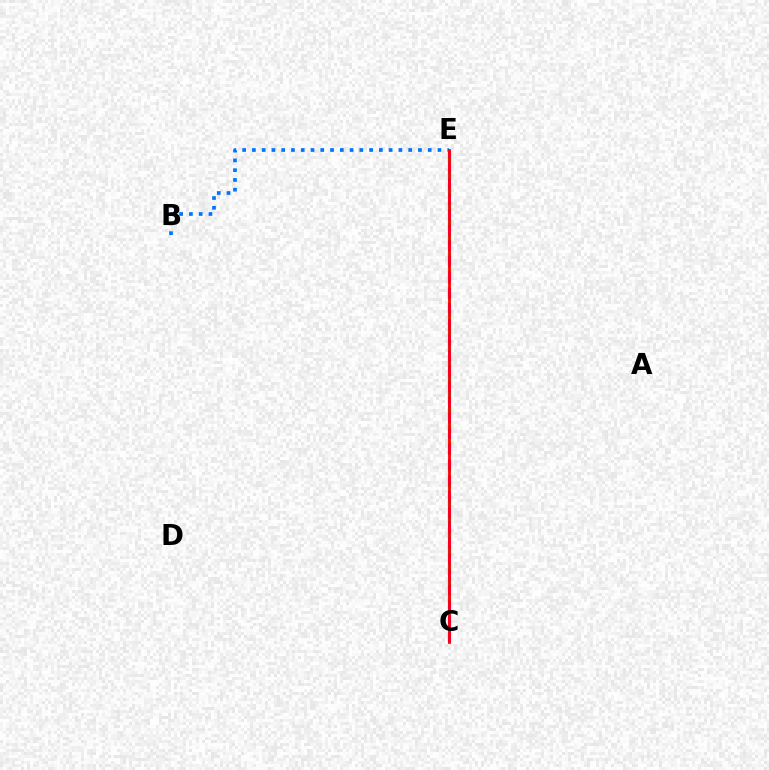{('C', 'E'): [{'color': '#d1ff00', 'line_style': 'dashed', 'thickness': 1.79}, {'color': '#00ff5c', 'line_style': 'dashed', 'thickness': 2.33}, {'color': '#b900ff', 'line_style': 'dashed', 'thickness': 2.12}, {'color': '#ff0000', 'line_style': 'solid', 'thickness': 1.97}], ('B', 'E'): [{'color': '#0074ff', 'line_style': 'dotted', 'thickness': 2.65}]}